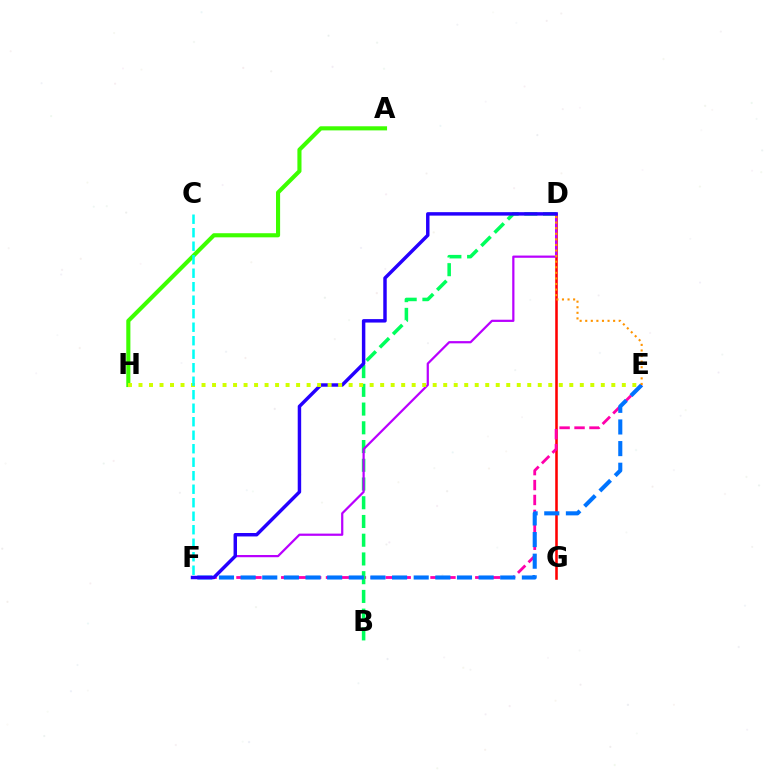{('D', 'G'): [{'color': '#ff0000', 'line_style': 'solid', 'thickness': 1.85}], ('A', 'H'): [{'color': '#3dff00', 'line_style': 'solid', 'thickness': 2.96}], ('E', 'F'): [{'color': '#ff00ac', 'line_style': 'dashed', 'thickness': 2.03}, {'color': '#0074ff', 'line_style': 'dashed', 'thickness': 2.94}], ('B', 'D'): [{'color': '#00ff5c', 'line_style': 'dashed', 'thickness': 2.55}], ('D', 'F'): [{'color': '#b900ff', 'line_style': 'solid', 'thickness': 1.6}, {'color': '#2500ff', 'line_style': 'solid', 'thickness': 2.49}], ('D', 'E'): [{'color': '#ff9400', 'line_style': 'dotted', 'thickness': 1.52}], ('E', 'H'): [{'color': '#d1ff00', 'line_style': 'dotted', 'thickness': 2.85}], ('C', 'F'): [{'color': '#00fff6', 'line_style': 'dashed', 'thickness': 1.83}]}